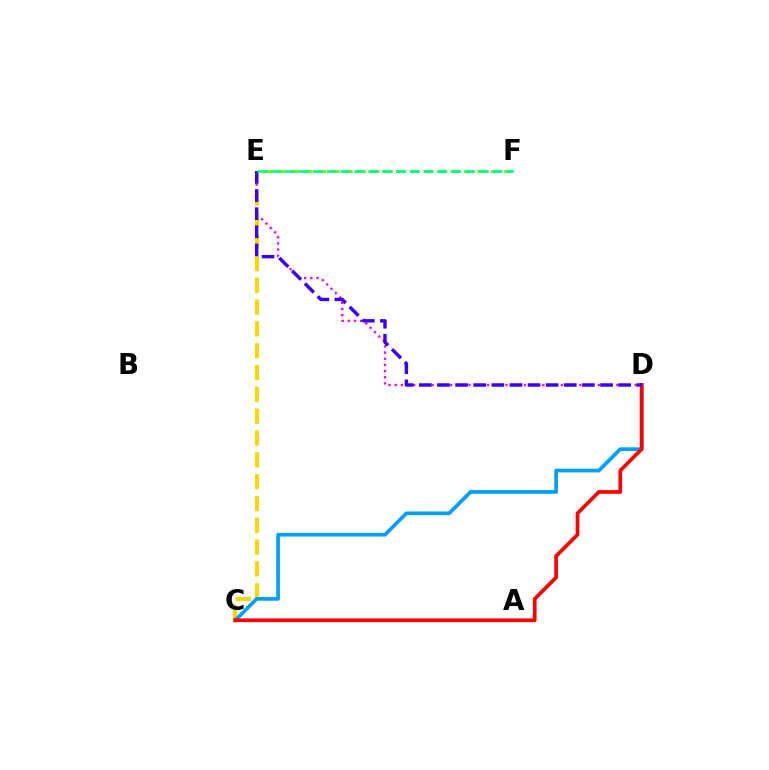{('E', 'F'): [{'color': '#4fff00', 'line_style': 'dashed', 'thickness': 1.82}, {'color': '#00ff86', 'line_style': 'dashed', 'thickness': 1.88}], ('D', 'E'): [{'color': '#ff00ed', 'line_style': 'dotted', 'thickness': 1.67}, {'color': '#3700ff', 'line_style': 'dashed', 'thickness': 2.46}], ('C', 'E'): [{'color': '#ffd500', 'line_style': 'dashed', 'thickness': 2.96}], ('C', 'D'): [{'color': '#009eff', 'line_style': 'solid', 'thickness': 2.65}, {'color': '#ff0000', 'line_style': 'solid', 'thickness': 2.67}]}